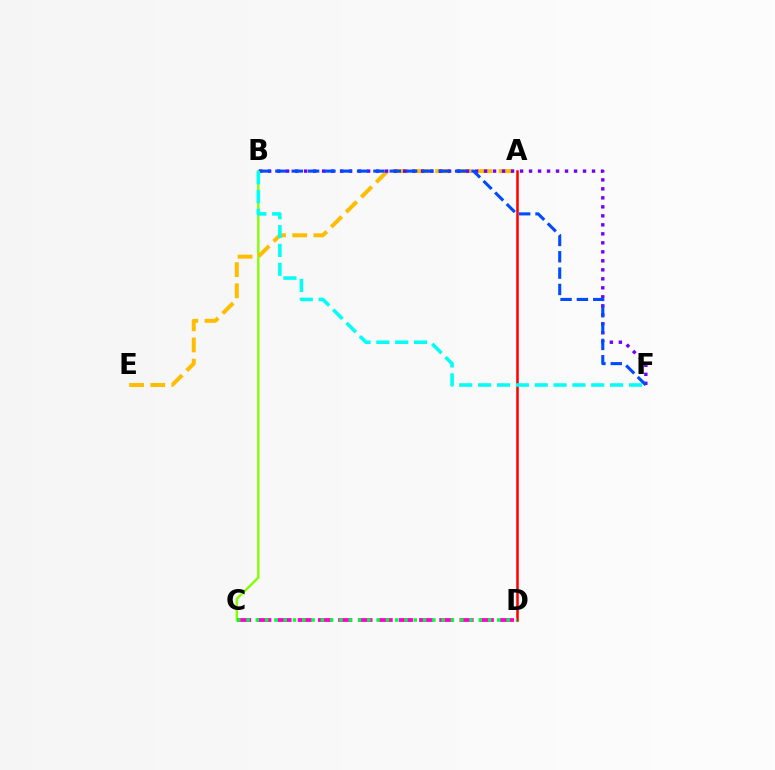{('B', 'C'): [{'color': '#84ff00', 'line_style': 'solid', 'thickness': 1.71}], ('A', 'E'): [{'color': '#ffbd00', 'line_style': 'dashed', 'thickness': 2.88}], ('B', 'F'): [{'color': '#7200ff', 'line_style': 'dotted', 'thickness': 2.44}, {'color': '#004bff', 'line_style': 'dashed', 'thickness': 2.22}, {'color': '#00fff6', 'line_style': 'dashed', 'thickness': 2.56}], ('C', 'D'): [{'color': '#ff00cf', 'line_style': 'dashed', 'thickness': 2.75}, {'color': '#00ff39', 'line_style': 'dotted', 'thickness': 2.52}], ('A', 'D'): [{'color': '#ff0000', 'line_style': 'solid', 'thickness': 1.81}]}